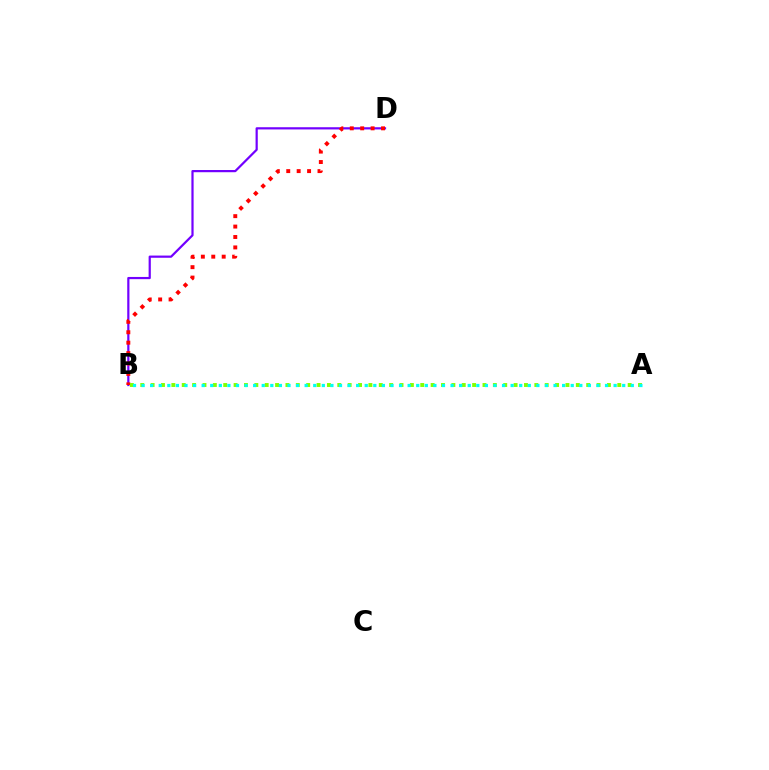{('B', 'D'): [{'color': '#7200ff', 'line_style': 'solid', 'thickness': 1.59}, {'color': '#ff0000', 'line_style': 'dotted', 'thickness': 2.83}], ('A', 'B'): [{'color': '#84ff00', 'line_style': 'dotted', 'thickness': 2.82}, {'color': '#00fff6', 'line_style': 'dotted', 'thickness': 2.33}]}